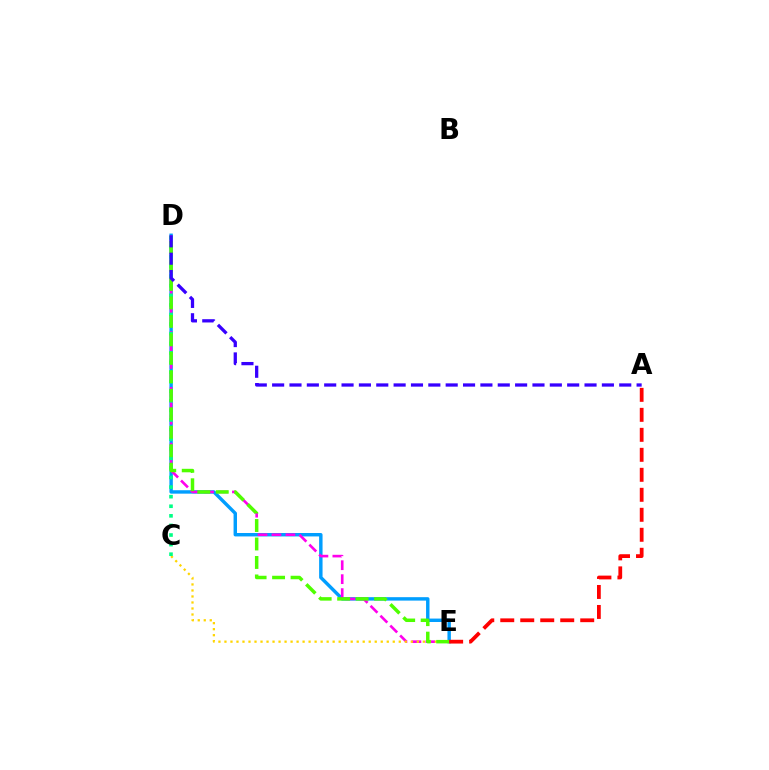{('D', 'E'): [{'color': '#009eff', 'line_style': 'solid', 'thickness': 2.47}, {'color': '#ff00ed', 'line_style': 'dashed', 'thickness': 1.9}, {'color': '#4fff00', 'line_style': 'dashed', 'thickness': 2.51}], ('C', 'E'): [{'color': '#ffd500', 'line_style': 'dotted', 'thickness': 1.63}], ('C', 'D'): [{'color': '#00ff86', 'line_style': 'dotted', 'thickness': 2.6}], ('A', 'E'): [{'color': '#ff0000', 'line_style': 'dashed', 'thickness': 2.72}], ('A', 'D'): [{'color': '#3700ff', 'line_style': 'dashed', 'thickness': 2.36}]}